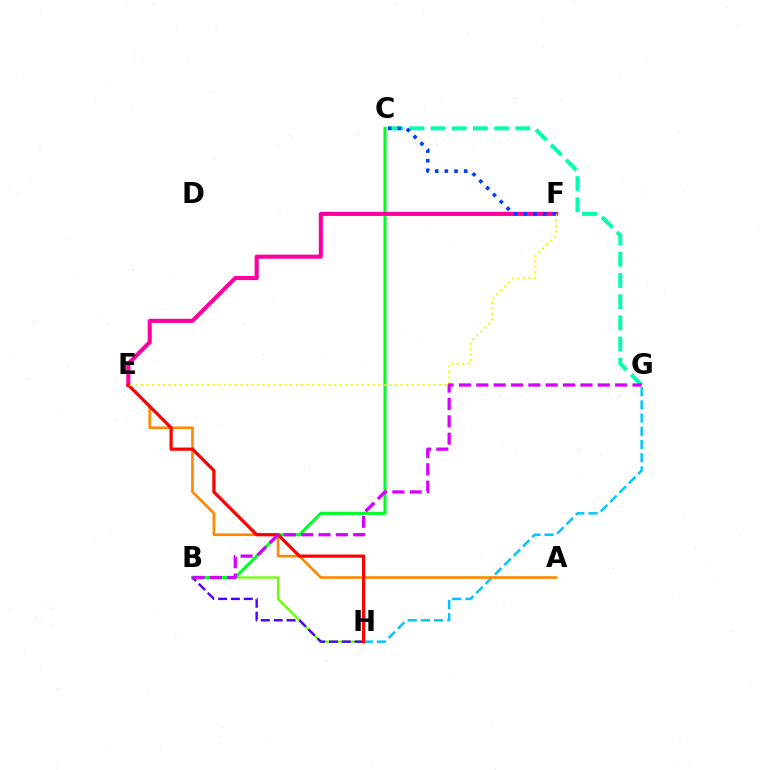{('B', 'H'): [{'color': '#66ff00', 'line_style': 'solid', 'thickness': 1.65}, {'color': '#4f00ff', 'line_style': 'dashed', 'thickness': 1.74}], ('G', 'H'): [{'color': '#00c7ff', 'line_style': 'dashed', 'thickness': 1.79}], ('A', 'E'): [{'color': '#ff8800', 'line_style': 'solid', 'thickness': 1.9}], ('B', 'C'): [{'color': '#00ff27', 'line_style': 'solid', 'thickness': 2.22}], ('E', 'F'): [{'color': '#ff00a0', 'line_style': 'solid', 'thickness': 2.95}, {'color': '#eeff00', 'line_style': 'dotted', 'thickness': 1.5}], ('C', 'G'): [{'color': '#00ffaf', 'line_style': 'dashed', 'thickness': 2.88}], ('E', 'H'): [{'color': '#ff0000', 'line_style': 'solid', 'thickness': 2.31}], ('B', 'G'): [{'color': '#d600ff', 'line_style': 'dashed', 'thickness': 2.36}], ('C', 'F'): [{'color': '#003fff', 'line_style': 'dotted', 'thickness': 2.63}]}